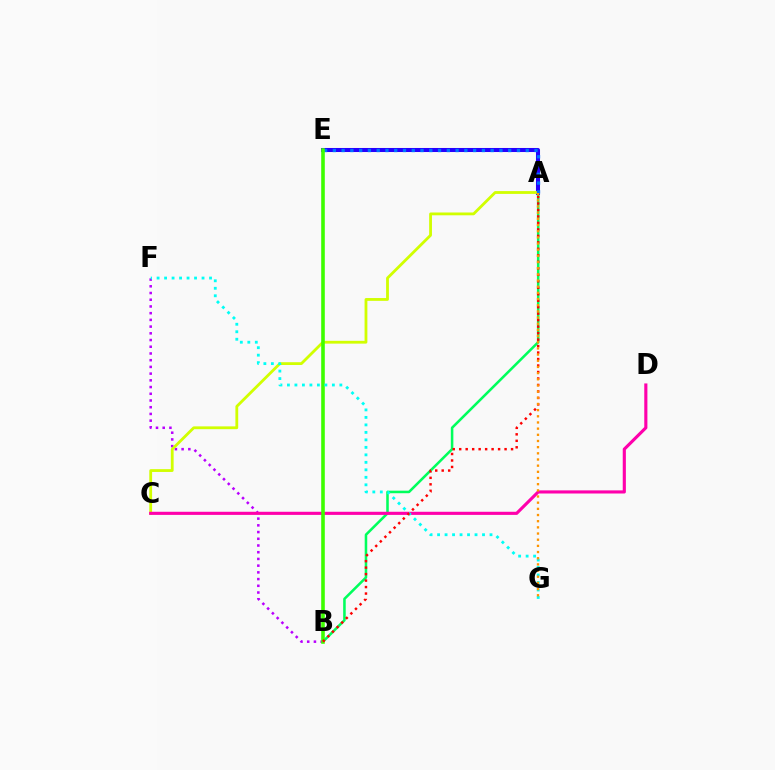{('A', 'B'): [{'color': '#00ff5c', 'line_style': 'solid', 'thickness': 1.83}, {'color': '#ff0000', 'line_style': 'dotted', 'thickness': 1.76}], ('A', 'E'): [{'color': '#2500ff', 'line_style': 'solid', 'thickness': 2.91}, {'color': '#0074ff', 'line_style': 'dotted', 'thickness': 2.38}], ('B', 'F'): [{'color': '#b900ff', 'line_style': 'dotted', 'thickness': 1.82}], ('A', 'C'): [{'color': '#d1ff00', 'line_style': 'solid', 'thickness': 2.02}], ('C', 'D'): [{'color': '#ff00ac', 'line_style': 'solid', 'thickness': 2.25}], ('B', 'E'): [{'color': '#3dff00', 'line_style': 'solid', 'thickness': 2.59}], ('F', 'G'): [{'color': '#00fff6', 'line_style': 'dotted', 'thickness': 2.04}], ('A', 'G'): [{'color': '#ff9400', 'line_style': 'dotted', 'thickness': 1.68}]}